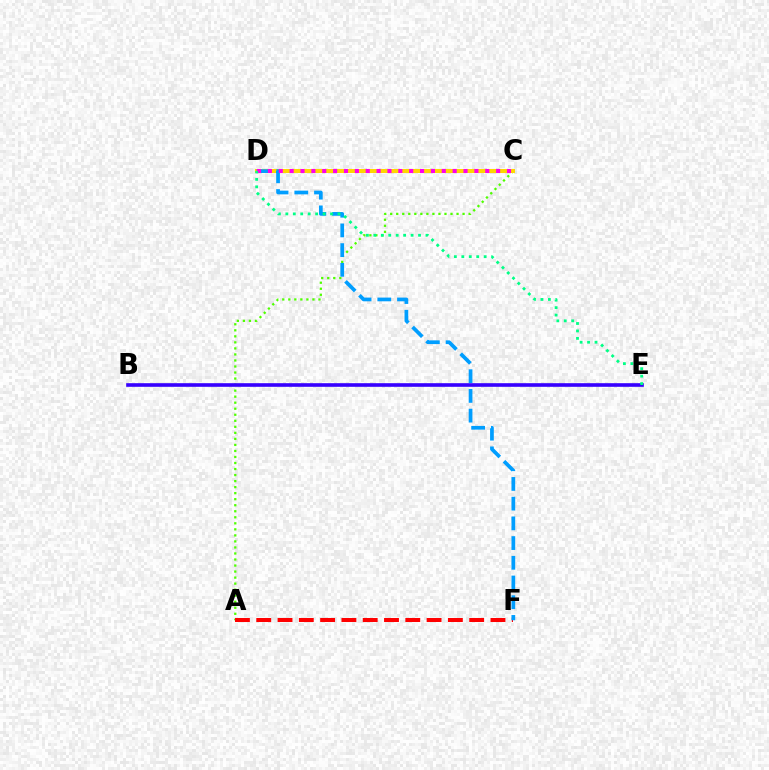{('A', 'C'): [{'color': '#4fff00', 'line_style': 'dotted', 'thickness': 1.64}], ('C', 'D'): [{'color': '#ffd500', 'line_style': 'solid', 'thickness': 2.9}, {'color': '#ff00ed', 'line_style': 'dotted', 'thickness': 2.95}], ('A', 'F'): [{'color': '#ff0000', 'line_style': 'dashed', 'thickness': 2.89}], ('D', 'F'): [{'color': '#009eff', 'line_style': 'dashed', 'thickness': 2.68}], ('B', 'E'): [{'color': '#3700ff', 'line_style': 'solid', 'thickness': 2.6}], ('D', 'E'): [{'color': '#00ff86', 'line_style': 'dotted', 'thickness': 2.02}]}